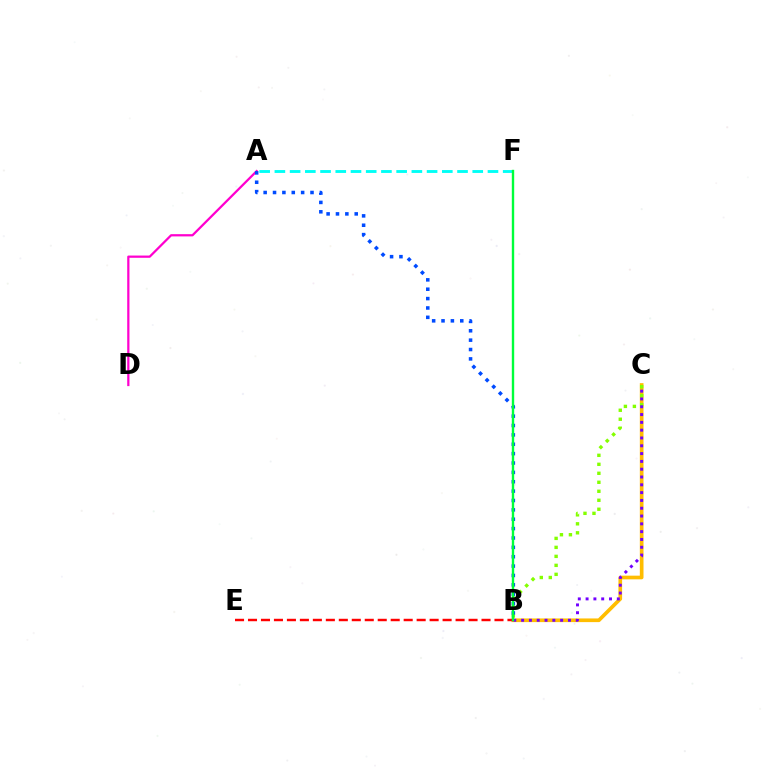{('A', 'F'): [{'color': '#00fff6', 'line_style': 'dashed', 'thickness': 2.07}], ('B', 'C'): [{'color': '#ffbd00', 'line_style': 'solid', 'thickness': 2.65}, {'color': '#84ff00', 'line_style': 'dotted', 'thickness': 2.44}, {'color': '#7200ff', 'line_style': 'dotted', 'thickness': 2.12}], ('A', 'D'): [{'color': '#ff00cf', 'line_style': 'solid', 'thickness': 1.62}], ('A', 'B'): [{'color': '#004bff', 'line_style': 'dotted', 'thickness': 2.55}], ('B', 'E'): [{'color': '#ff0000', 'line_style': 'dashed', 'thickness': 1.76}], ('B', 'F'): [{'color': '#00ff39', 'line_style': 'solid', 'thickness': 1.71}]}